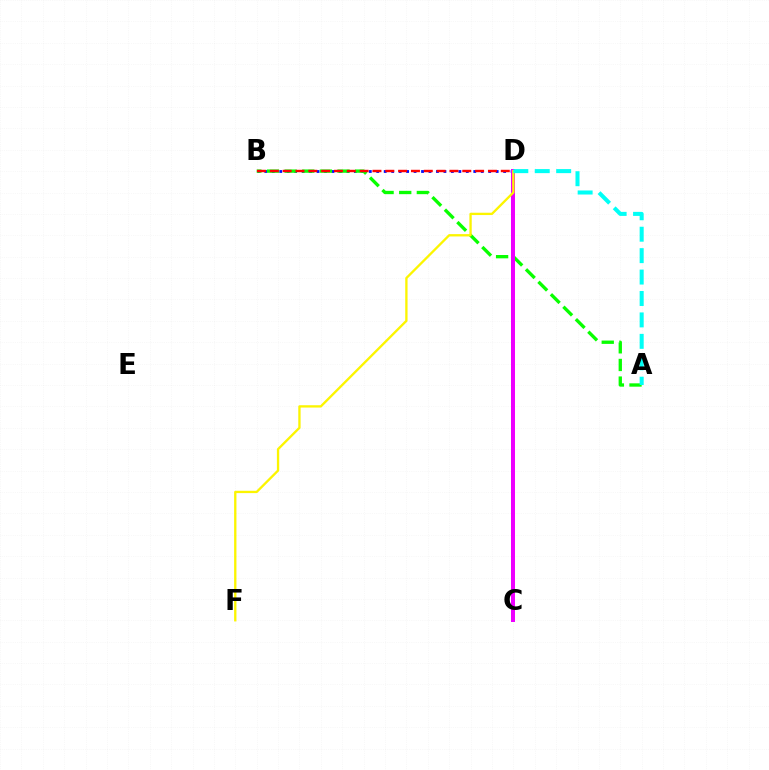{('B', 'D'): [{'color': '#0010ff', 'line_style': 'dotted', 'thickness': 2.03}, {'color': '#ff0000', 'line_style': 'dashed', 'thickness': 1.74}], ('A', 'B'): [{'color': '#08ff00', 'line_style': 'dashed', 'thickness': 2.4}], ('C', 'D'): [{'color': '#ee00ff', 'line_style': 'solid', 'thickness': 2.88}], ('D', 'F'): [{'color': '#fcf500', 'line_style': 'solid', 'thickness': 1.67}], ('A', 'D'): [{'color': '#00fff6', 'line_style': 'dashed', 'thickness': 2.91}]}